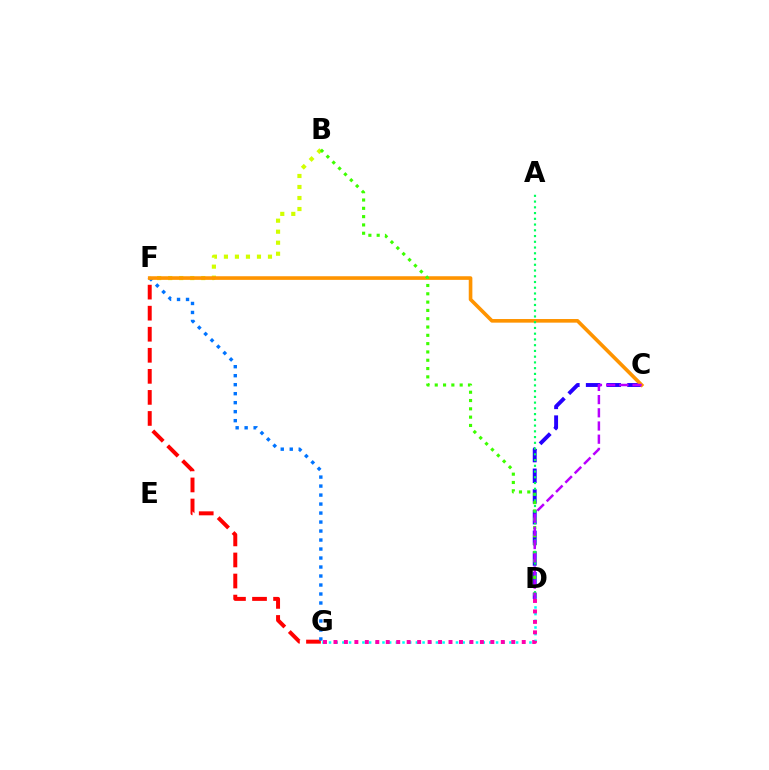{('D', 'G'): [{'color': '#00fff6', 'line_style': 'dotted', 'thickness': 1.82}, {'color': '#ff00ac', 'line_style': 'dotted', 'thickness': 2.84}], ('B', 'F'): [{'color': '#d1ff00', 'line_style': 'dotted', 'thickness': 2.99}], ('F', 'G'): [{'color': '#ff0000', 'line_style': 'dashed', 'thickness': 2.86}, {'color': '#0074ff', 'line_style': 'dotted', 'thickness': 2.44}], ('C', 'D'): [{'color': '#2500ff', 'line_style': 'dashed', 'thickness': 2.81}, {'color': '#b900ff', 'line_style': 'dashed', 'thickness': 1.79}], ('C', 'F'): [{'color': '#ff9400', 'line_style': 'solid', 'thickness': 2.61}], ('B', 'D'): [{'color': '#3dff00', 'line_style': 'dotted', 'thickness': 2.26}], ('A', 'D'): [{'color': '#00ff5c', 'line_style': 'dotted', 'thickness': 1.56}]}